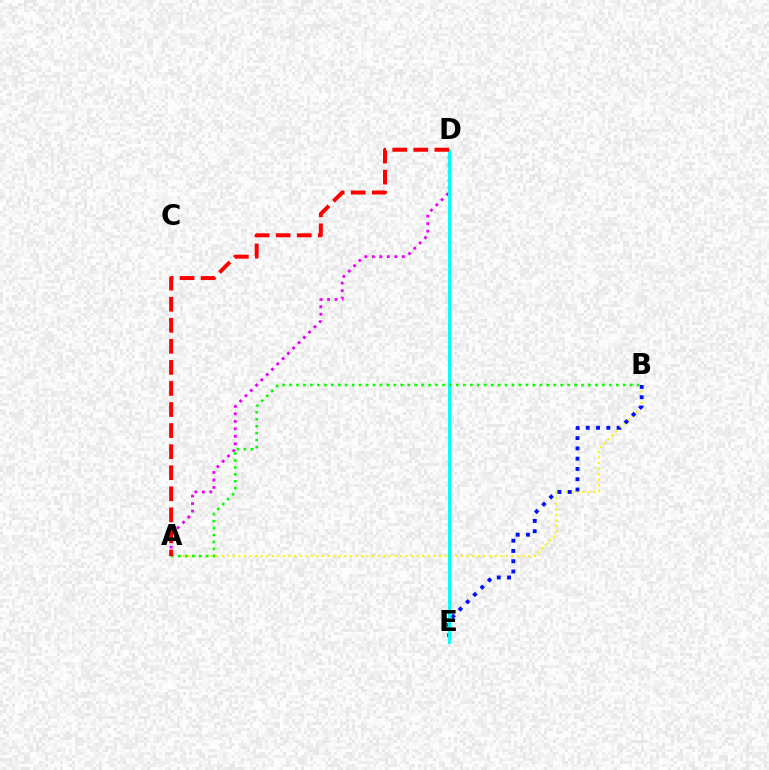{('A', 'B'): [{'color': '#fcf500', 'line_style': 'dotted', 'thickness': 1.51}, {'color': '#08ff00', 'line_style': 'dotted', 'thickness': 1.89}], ('A', 'D'): [{'color': '#ee00ff', 'line_style': 'dotted', 'thickness': 2.04}, {'color': '#ff0000', 'line_style': 'dashed', 'thickness': 2.86}], ('B', 'E'): [{'color': '#0010ff', 'line_style': 'dotted', 'thickness': 2.79}], ('D', 'E'): [{'color': '#00fff6', 'line_style': 'solid', 'thickness': 2.09}]}